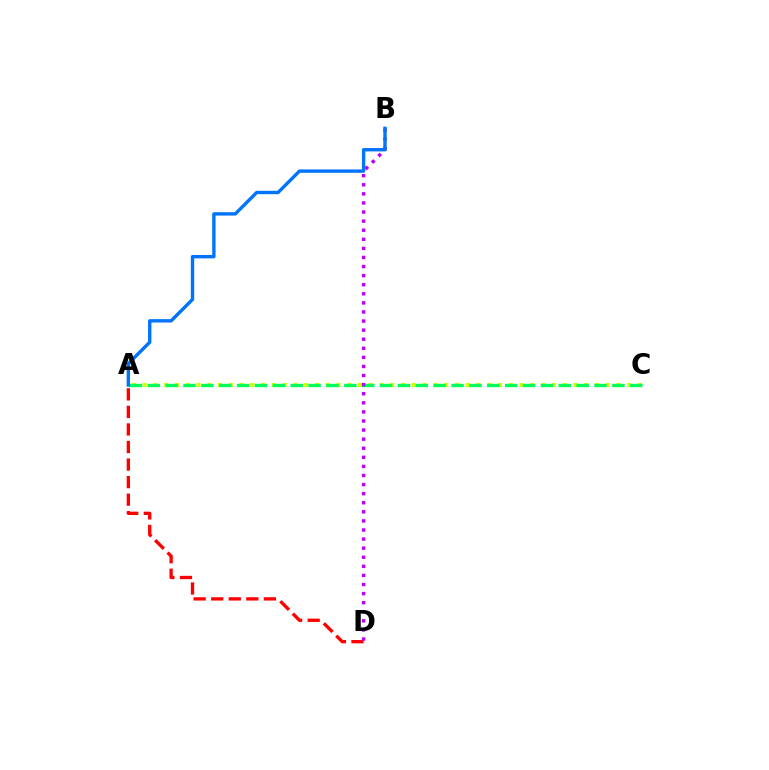{('A', 'C'): [{'color': '#d1ff00', 'line_style': 'dotted', 'thickness': 2.93}, {'color': '#00ff5c', 'line_style': 'dashed', 'thickness': 2.43}], ('A', 'D'): [{'color': '#ff0000', 'line_style': 'dashed', 'thickness': 2.38}], ('B', 'D'): [{'color': '#b900ff', 'line_style': 'dotted', 'thickness': 2.47}], ('A', 'B'): [{'color': '#0074ff', 'line_style': 'solid', 'thickness': 2.43}]}